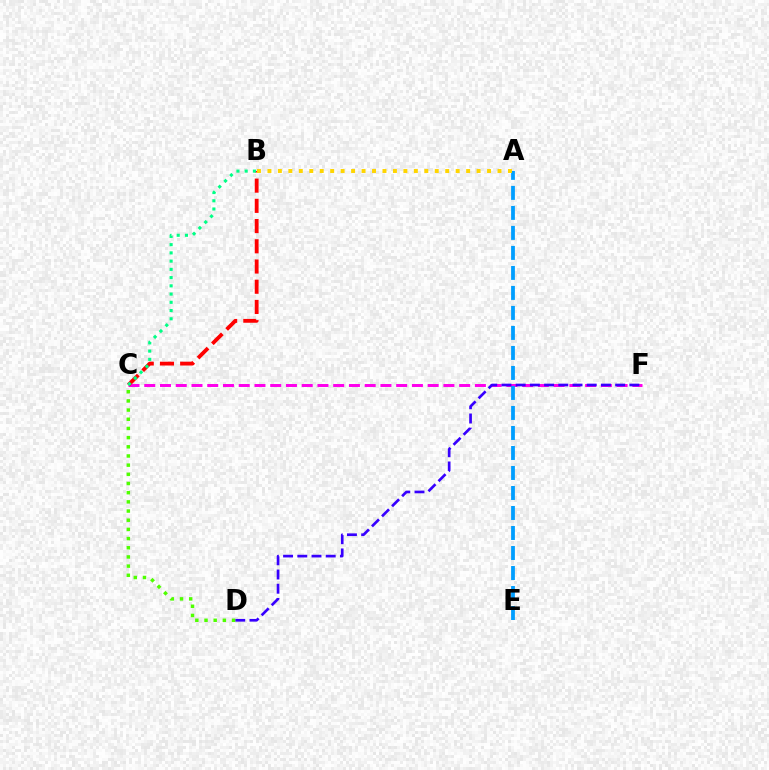{('C', 'F'): [{'color': '#ff00ed', 'line_style': 'dashed', 'thickness': 2.14}], ('B', 'C'): [{'color': '#ff0000', 'line_style': 'dashed', 'thickness': 2.75}, {'color': '#00ff86', 'line_style': 'dotted', 'thickness': 2.24}], ('A', 'E'): [{'color': '#009eff', 'line_style': 'dashed', 'thickness': 2.72}], ('D', 'F'): [{'color': '#3700ff', 'line_style': 'dashed', 'thickness': 1.93}], ('C', 'D'): [{'color': '#4fff00', 'line_style': 'dotted', 'thickness': 2.49}], ('A', 'B'): [{'color': '#ffd500', 'line_style': 'dotted', 'thickness': 2.84}]}